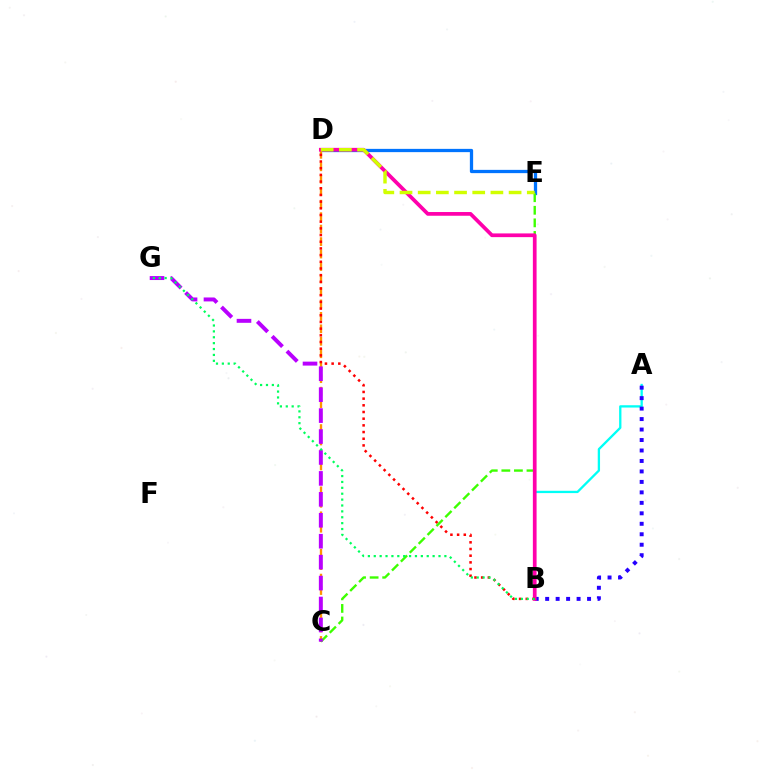{('D', 'E'): [{'color': '#0074ff', 'line_style': 'solid', 'thickness': 2.35}, {'color': '#d1ff00', 'line_style': 'dashed', 'thickness': 2.47}], ('A', 'B'): [{'color': '#00fff6', 'line_style': 'solid', 'thickness': 1.66}, {'color': '#2500ff', 'line_style': 'dotted', 'thickness': 2.85}], ('C', 'D'): [{'color': '#ff9400', 'line_style': 'dashed', 'thickness': 1.69}], ('C', 'E'): [{'color': '#3dff00', 'line_style': 'dashed', 'thickness': 1.71}], ('C', 'G'): [{'color': '#b900ff', 'line_style': 'dashed', 'thickness': 2.84}], ('B', 'D'): [{'color': '#ff00ac', 'line_style': 'solid', 'thickness': 2.68}, {'color': '#ff0000', 'line_style': 'dotted', 'thickness': 1.82}], ('B', 'G'): [{'color': '#00ff5c', 'line_style': 'dotted', 'thickness': 1.6}]}